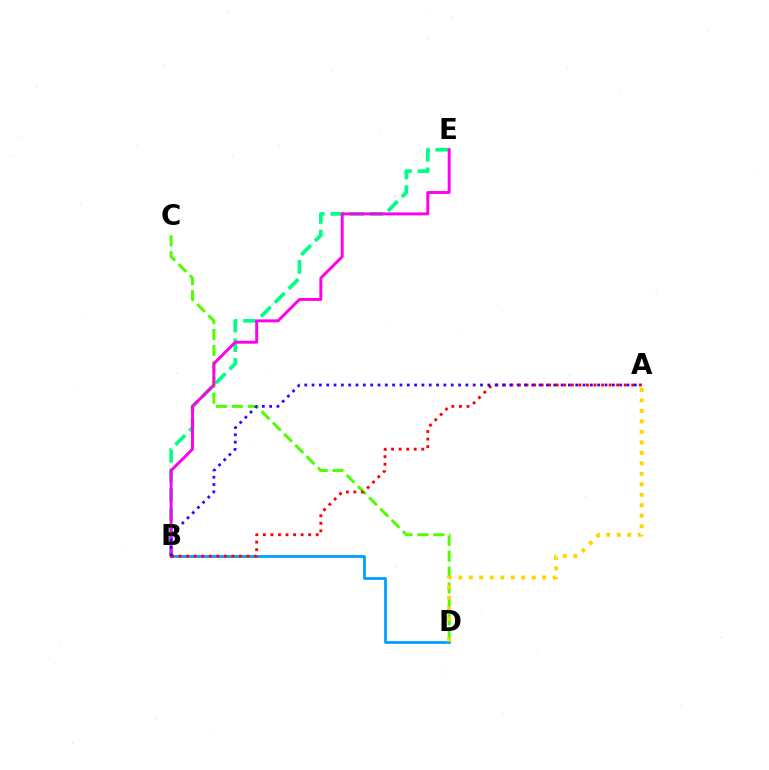{('B', 'E'): [{'color': '#00ff86', 'line_style': 'dashed', 'thickness': 2.66}, {'color': '#ff00ed', 'line_style': 'solid', 'thickness': 2.11}], ('B', 'D'): [{'color': '#009eff', 'line_style': 'solid', 'thickness': 1.97}], ('C', 'D'): [{'color': '#4fff00', 'line_style': 'dashed', 'thickness': 2.16}], ('A', 'D'): [{'color': '#ffd500', 'line_style': 'dotted', 'thickness': 2.85}], ('A', 'B'): [{'color': '#ff0000', 'line_style': 'dotted', 'thickness': 2.05}, {'color': '#3700ff', 'line_style': 'dotted', 'thickness': 1.99}]}